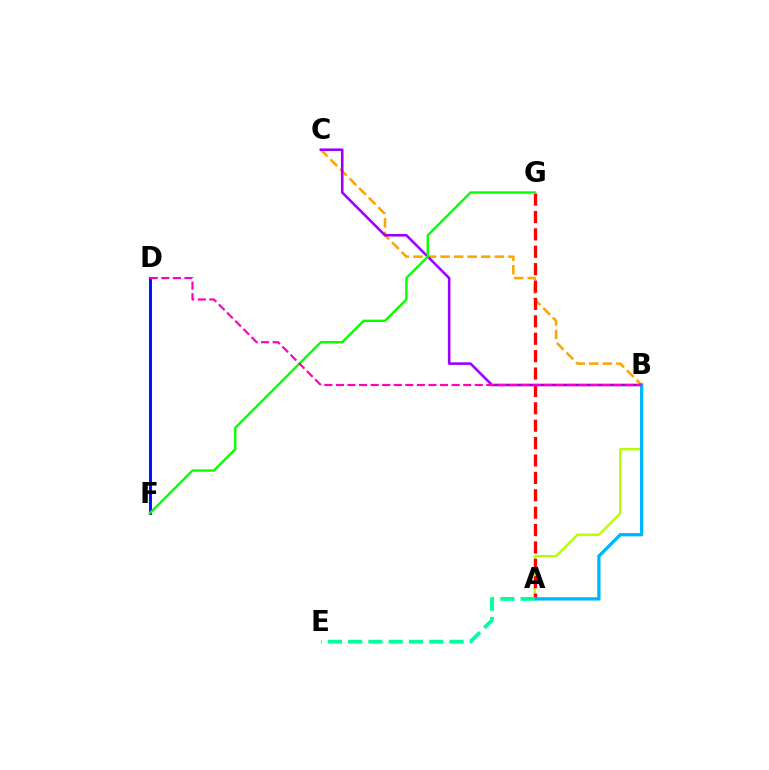{('B', 'C'): [{'color': '#ffa500', 'line_style': 'dashed', 'thickness': 1.84}, {'color': '#9b00ff', 'line_style': 'solid', 'thickness': 1.85}], ('A', 'B'): [{'color': '#b3ff00', 'line_style': 'solid', 'thickness': 1.67}, {'color': '#00b5ff', 'line_style': 'solid', 'thickness': 2.37}], ('A', 'G'): [{'color': '#ff0000', 'line_style': 'dashed', 'thickness': 2.36}], ('D', 'F'): [{'color': '#0010ff', 'line_style': 'solid', 'thickness': 2.11}], ('F', 'G'): [{'color': '#08ff00', 'line_style': 'solid', 'thickness': 1.73}], ('A', 'E'): [{'color': '#00ff9d', 'line_style': 'dashed', 'thickness': 2.75}], ('B', 'D'): [{'color': '#ff00bd', 'line_style': 'dashed', 'thickness': 1.57}]}